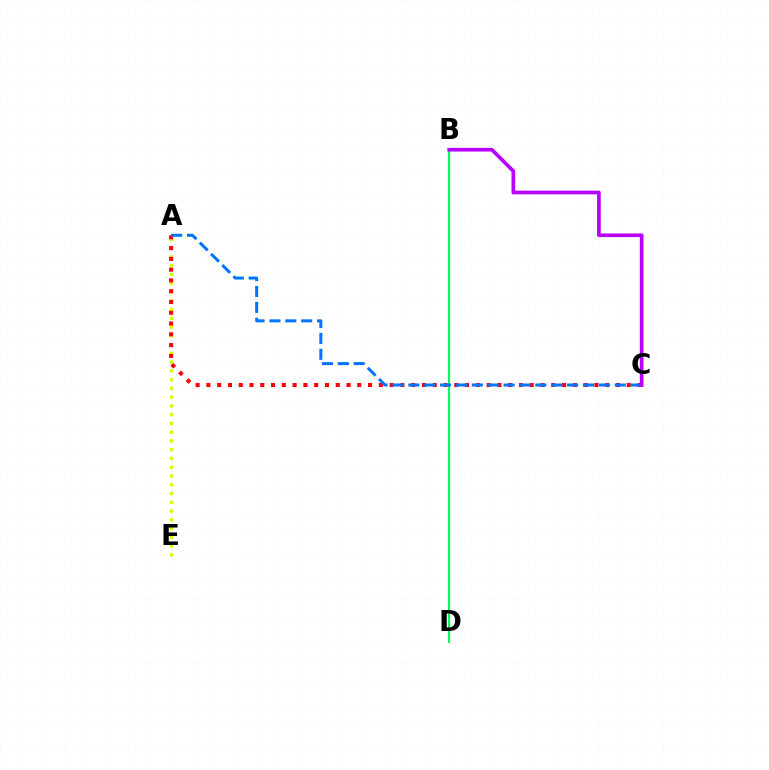{('A', 'E'): [{'color': '#d1ff00', 'line_style': 'dotted', 'thickness': 2.38}], ('B', 'D'): [{'color': '#00ff5c', 'line_style': 'solid', 'thickness': 1.53}], ('A', 'C'): [{'color': '#ff0000', 'line_style': 'dotted', 'thickness': 2.93}, {'color': '#0074ff', 'line_style': 'dashed', 'thickness': 2.16}], ('B', 'C'): [{'color': '#b900ff', 'line_style': 'solid', 'thickness': 2.65}]}